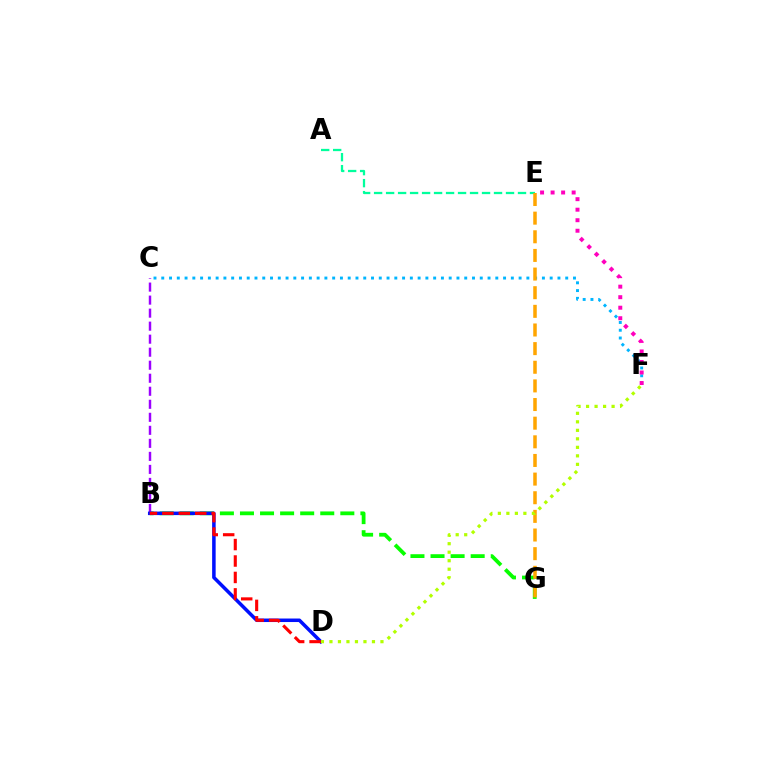{('B', 'G'): [{'color': '#08ff00', 'line_style': 'dashed', 'thickness': 2.73}], ('C', 'F'): [{'color': '#00b5ff', 'line_style': 'dotted', 'thickness': 2.11}], ('A', 'E'): [{'color': '#00ff9d', 'line_style': 'dashed', 'thickness': 1.63}], ('B', 'C'): [{'color': '#9b00ff', 'line_style': 'dashed', 'thickness': 1.77}], ('E', 'G'): [{'color': '#ffa500', 'line_style': 'dashed', 'thickness': 2.53}], ('B', 'D'): [{'color': '#0010ff', 'line_style': 'solid', 'thickness': 2.53}, {'color': '#ff0000', 'line_style': 'dashed', 'thickness': 2.23}], ('D', 'F'): [{'color': '#b3ff00', 'line_style': 'dotted', 'thickness': 2.31}], ('E', 'F'): [{'color': '#ff00bd', 'line_style': 'dotted', 'thickness': 2.86}]}